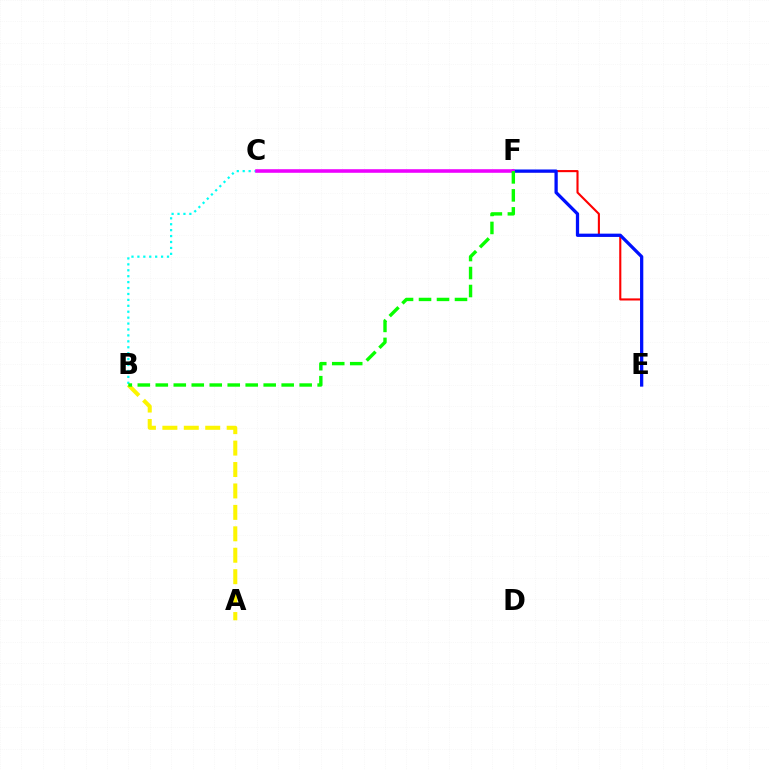{('B', 'C'): [{'color': '#00fff6', 'line_style': 'dotted', 'thickness': 1.61}], ('A', 'B'): [{'color': '#fcf500', 'line_style': 'dashed', 'thickness': 2.91}], ('E', 'F'): [{'color': '#ff0000', 'line_style': 'solid', 'thickness': 1.52}, {'color': '#0010ff', 'line_style': 'solid', 'thickness': 2.35}], ('C', 'F'): [{'color': '#ee00ff', 'line_style': 'solid', 'thickness': 2.57}], ('B', 'F'): [{'color': '#08ff00', 'line_style': 'dashed', 'thickness': 2.44}]}